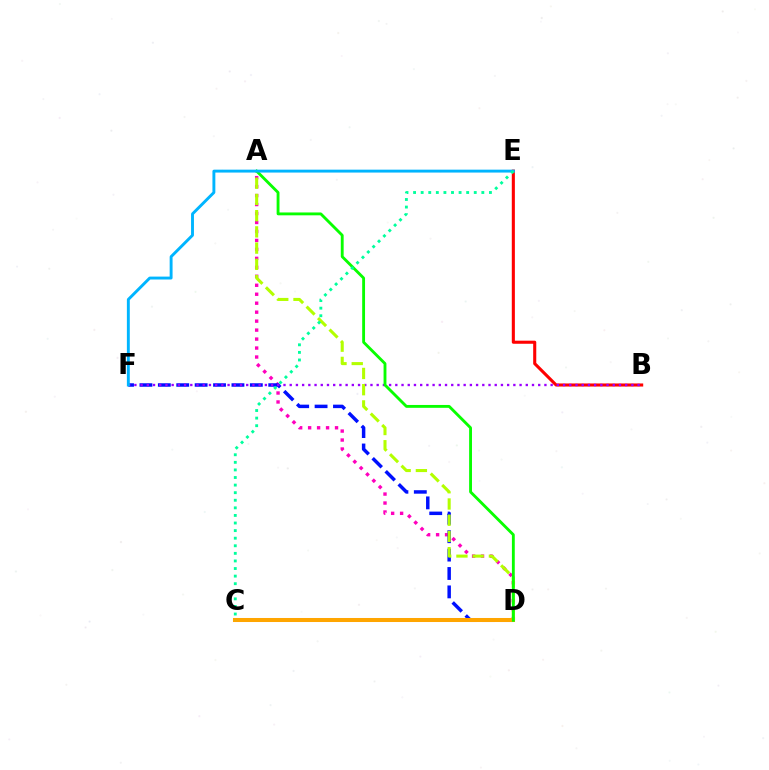{('A', 'D'): [{'color': '#ff00bd', 'line_style': 'dotted', 'thickness': 2.44}, {'color': '#b3ff00', 'line_style': 'dashed', 'thickness': 2.2}, {'color': '#08ff00', 'line_style': 'solid', 'thickness': 2.06}], ('B', 'E'): [{'color': '#ff0000', 'line_style': 'solid', 'thickness': 2.22}], ('D', 'F'): [{'color': '#0010ff', 'line_style': 'dashed', 'thickness': 2.5}], ('C', 'D'): [{'color': '#ffa500', 'line_style': 'solid', 'thickness': 2.9}], ('B', 'F'): [{'color': '#9b00ff', 'line_style': 'dotted', 'thickness': 1.69}], ('E', 'F'): [{'color': '#00b5ff', 'line_style': 'solid', 'thickness': 2.09}], ('C', 'E'): [{'color': '#00ff9d', 'line_style': 'dotted', 'thickness': 2.06}]}